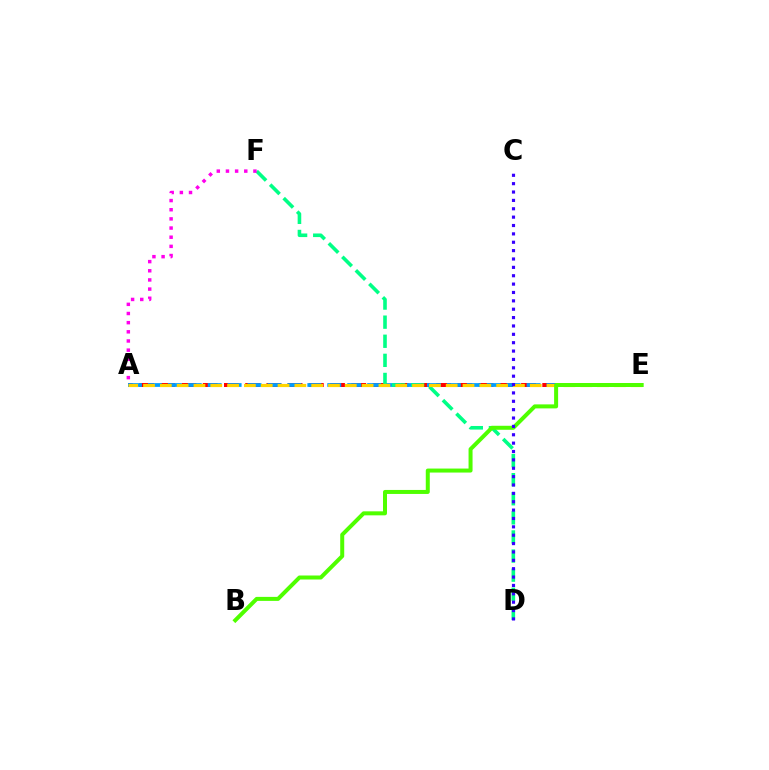{('A', 'E'): [{'color': '#ff0000', 'line_style': 'dashed', 'thickness': 2.88}, {'color': '#009eff', 'line_style': 'dashed', 'thickness': 2.71}, {'color': '#ffd500', 'line_style': 'dashed', 'thickness': 2.28}], ('D', 'F'): [{'color': '#00ff86', 'line_style': 'dashed', 'thickness': 2.59}], ('A', 'F'): [{'color': '#ff00ed', 'line_style': 'dotted', 'thickness': 2.49}], ('B', 'E'): [{'color': '#4fff00', 'line_style': 'solid', 'thickness': 2.88}], ('C', 'D'): [{'color': '#3700ff', 'line_style': 'dotted', 'thickness': 2.27}]}